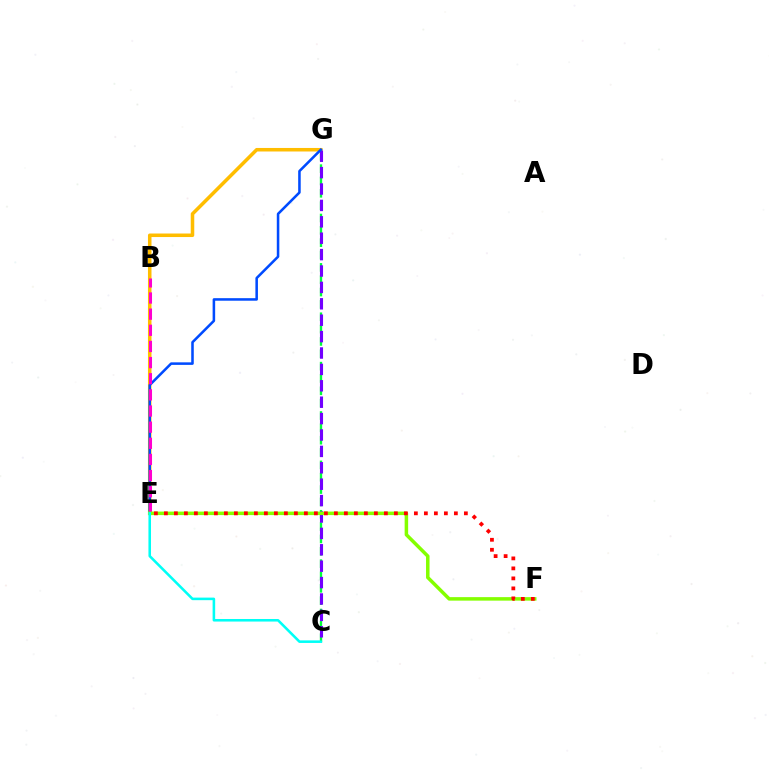{('E', 'G'): [{'color': '#ffbd00', 'line_style': 'solid', 'thickness': 2.54}, {'color': '#004bff', 'line_style': 'solid', 'thickness': 1.83}], ('C', 'G'): [{'color': '#00ff39', 'line_style': 'dashed', 'thickness': 1.68}, {'color': '#7200ff', 'line_style': 'dashed', 'thickness': 2.23}], ('B', 'E'): [{'color': '#ff00cf', 'line_style': 'dashed', 'thickness': 2.19}], ('E', 'F'): [{'color': '#84ff00', 'line_style': 'solid', 'thickness': 2.52}, {'color': '#ff0000', 'line_style': 'dotted', 'thickness': 2.72}], ('C', 'E'): [{'color': '#00fff6', 'line_style': 'solid', 'thickness': 1.85}]}